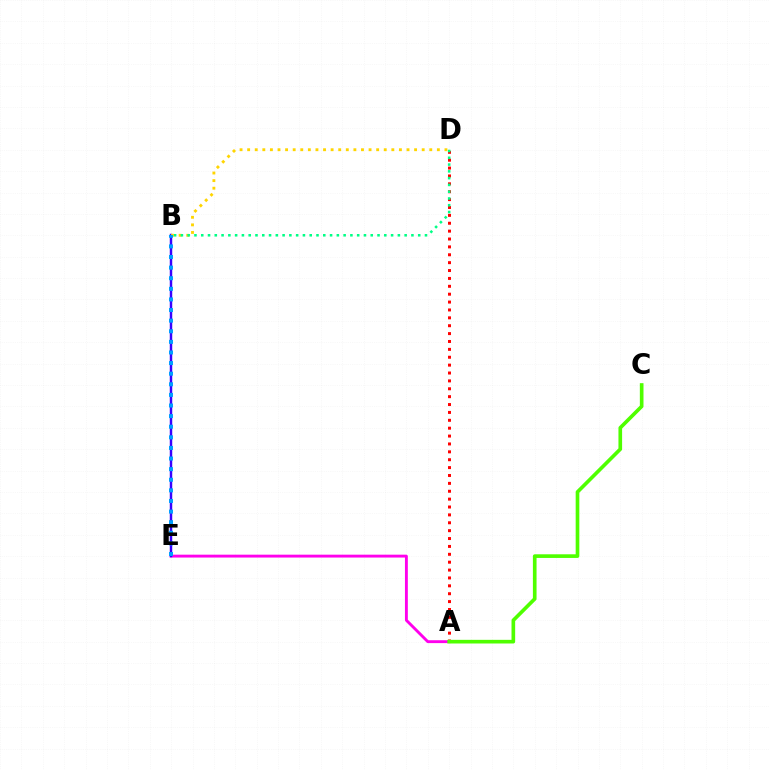{('A', 'E'): [{'color': '#ff00ed', 'line_style': 'solid', 'thickness': 2.08}], ('B', 'E'): [{'color': '#3700ff', 'line_style': 'solid', 'thickness': 1.77}, {'color': '#009eff', 'line_style': 'dotted', 'thickness': 2.88}], ('A', 'D'): [{'color': '#ff0000', 'line_style': 'dotted', 'thickness': 2.14}], ('B', 'D'): [{'color': '#ffd500', 'line_style': 'dotted', 'thickness': 2.06}, {'color': '#00ff86', 'line_style': 'dotted', 'thickness': 1.84}], ('A', 'C'): [{'color': '#4fff00', 'line_style': 'solid', 'thickness': 2.63}]}